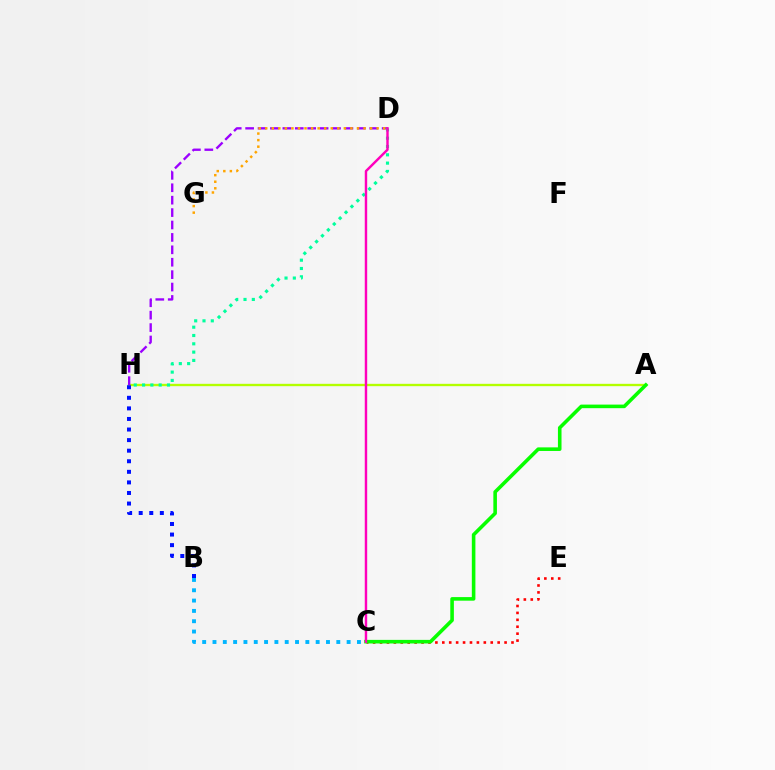{('A', 'H'): [{'color': '#b3ff00', 'line_style': 'solid', 'thickness': 1.69}], ('B', 'H'): [{'color': '#0010ff', 'line_style': 'dotted', 'thickness': 2.87}], ('B', 'C'): [{'color': '#00b5ff', 'line_style': 'dotted', 'thickness': 2.8}], ('D', 'H'): [{'color': '#9b00ff', 'line_style': 'dashed', 'thickness': 1.69}, {'color': '#00ff9d', 'line_style': 'dotted', 'thickness': 2.26}], ('C', 'E'): [{'color': '#ff0000', 'line_style': 'dotted', 'thickness': 1.88}], ('A', 'C'): [{'color': '#08ff00', 'line_style': 'solid', 'thickness': 2.58}], ('C', 'D'): [{'color': '#ff00bd', 'line_style': 'solid', 'thickness': 1.75}], ('D', 'G'): [{'color': '#ffa500', 'line_style': 'dotted', 'thickness': 1.78}]}